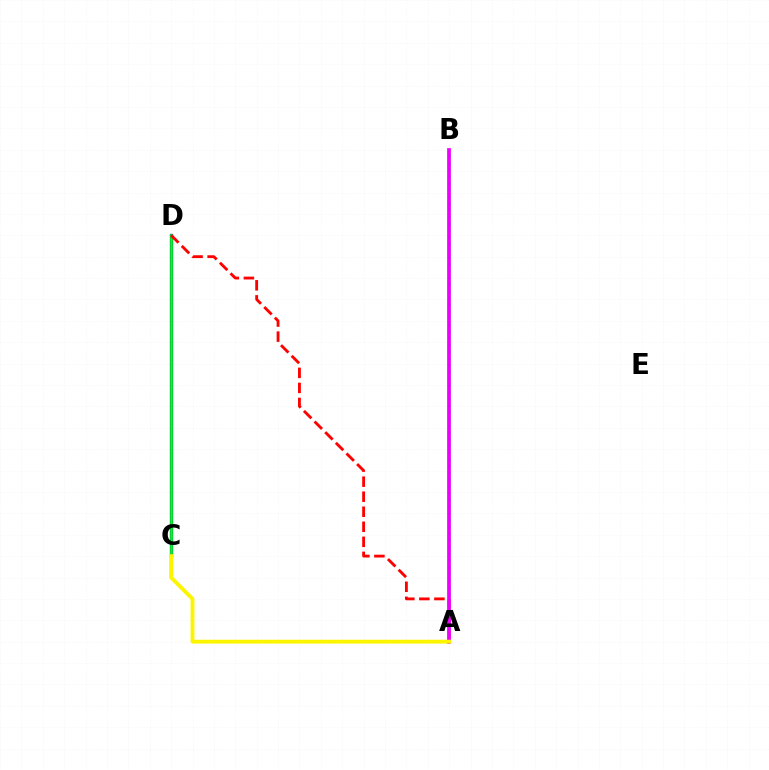{('C', 'D'): [{'color': '#0010ff', 'line_style': 'solid', 'thickness': 2.35}, {'color': '#08ff00', 'line_style': 'solid', 'thickness': 1.88}], ('A', 'B'): [{'color': '#00fff6', 'line_style': 'dotted', 'thickness': 1.83}, {'color': '#ee00ff', 'line_style': 'solid', 'thickness': 2.68}], ('A', 'D'): [{'color': '#ff0000', 'line_style': 'dashed', 'thickness': 2.04}], ('A', 'C'): [{'color': '#fcf500', 'line_style': 'solid', 'thickness': 2.78}]}